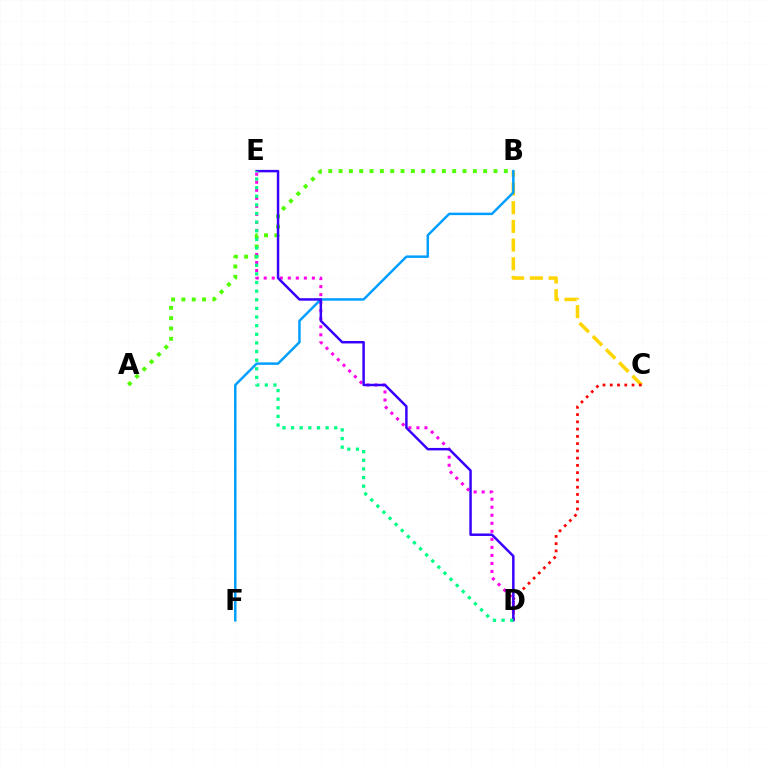{('D', 'E'): [{'color': '#ff00ed', 'line_style': 'dotted', 'thickness': 2.18}, {'color': '#3700ff', 'line_style': 'solid', 'thickness': 1.78}, {'color': '#00ff86', 'line_style': 'dotted', 'thickness': 2.34}], ('B', 'C'): [{'color': '#ffd500', 'line_style': 'dashed', 'thickness': 2.54}], ('B', 'F'): [{'color': '#009eff', 'line_style': 'solid', 'thickness': 1.78}], ('A', 'B'): [{'color': '#4fff00', 'line_style': 'dotted', 'thickness': 2.81}], ('C', 'D'): [{'color': '#ff0000', 'line_style': 'dotted', 'thickness': 1.97}]}